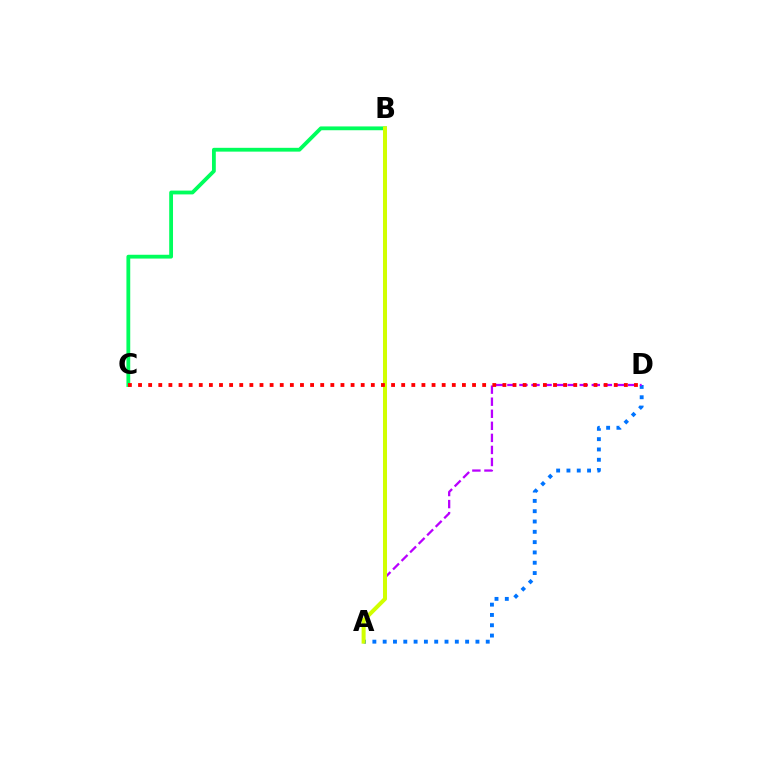{('A', 'D'): [{'color': '#0074ff', 'line_style': 'dotted', 'thickness': 2.8}, {'color': '#b900ff', 'line_style': 'dashed', 'thickness': 1.64}], ('B', 'C'): [{'color': '#00ff5c', 'line_style': 'solid', 'thickness': 2.74}], ('A', 'B'): [{'color': '#d1ff00', 'line_style': 'solid', 'thickness': 2.89}], ('C', 'D'): [{'color': '#ff0000', 'line_style': 'dotted', 'thickness': 2.75}]}